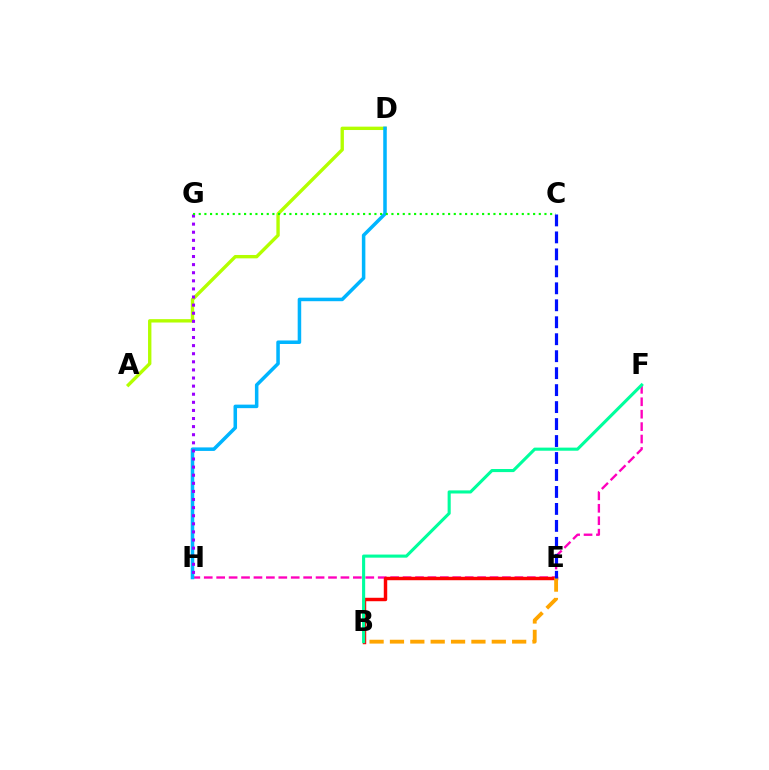{('A', 'D'): [{'color': '#b3ff00', 'line_style': 'solid', 'thickness': 2.43}], ('F', 'H'): [{'color': '#ff00bd', 'line_style': 'dashed', 'thickness': 1.69}], ('D', 'H'): [{'color': '#00b5ff', 'line_style': 'solid', 'thickness': 2.54}], ('G', 'H'): [{'color': '#9b00ff', 'line_style': 'dotted', 'thickness': 2.2}], ('B', 'E'): [{'color': '#ff0000', 'line_style': 'solid', 'thickness': 2.48}, {'color': '#ffa500', 'line_style': 'dashed', 'thickness': 2.77}], ('C', 'G'): [{'color': '#08ff00', 'line_style': 'dotted', 'thickness': 1.54}], ('B', 'F'): [{'color': '#00ff9d', 'line_style': 'solid', 'thickness': 2.23}], ('C', 'E'): [{'color': '#0010ff', 'line_style': 'dashed', 'thickness': 2.31}]}